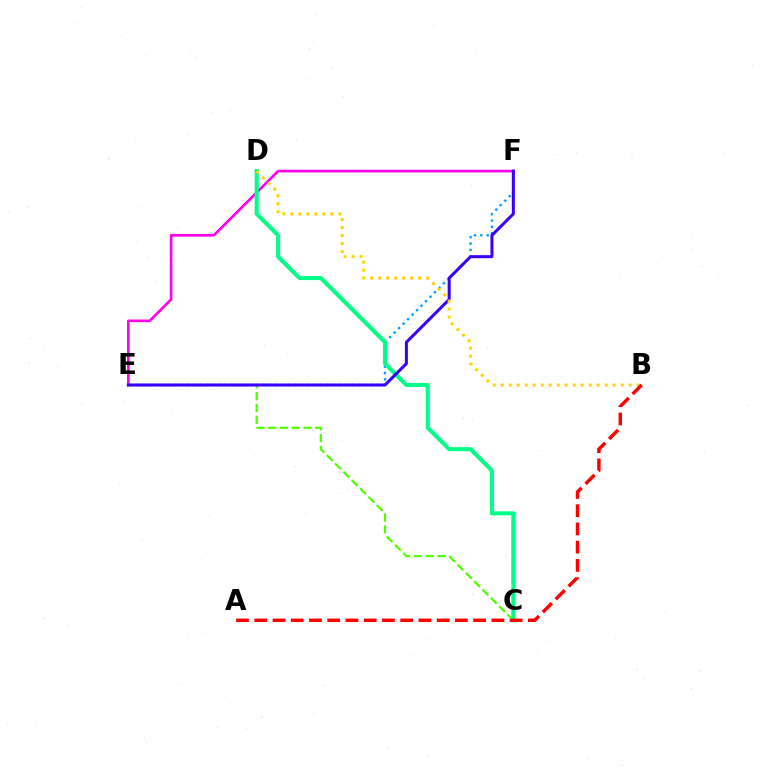{('E', 'F'): [{'color': '#ff00ed', 'line_style': 'solid', 'thickness': 1.91}, {'color': '#009eff', 'line_style': 'dotted', 'thickness': 1.72}, {'color': '#3700ff', 'line_style': 'solid', 'thickness': 2.17}], ('C', 'E'): [{'color': '#4fff00', 'line_style': 'dashed', 'thickness': 1.6}], ('C', 'D'): [{'color': '#00ff86', 'line_style': 'solid', 'thickness': 2.92}], ('B', 'D'): [{'color': '#ffd500', 'line_style': 'dotted', 'thickness': 2.17}], ('A', 'B'): [{'color': '#ff0000', 'line_style': 'dashed', 'thickness': 2.48}]}